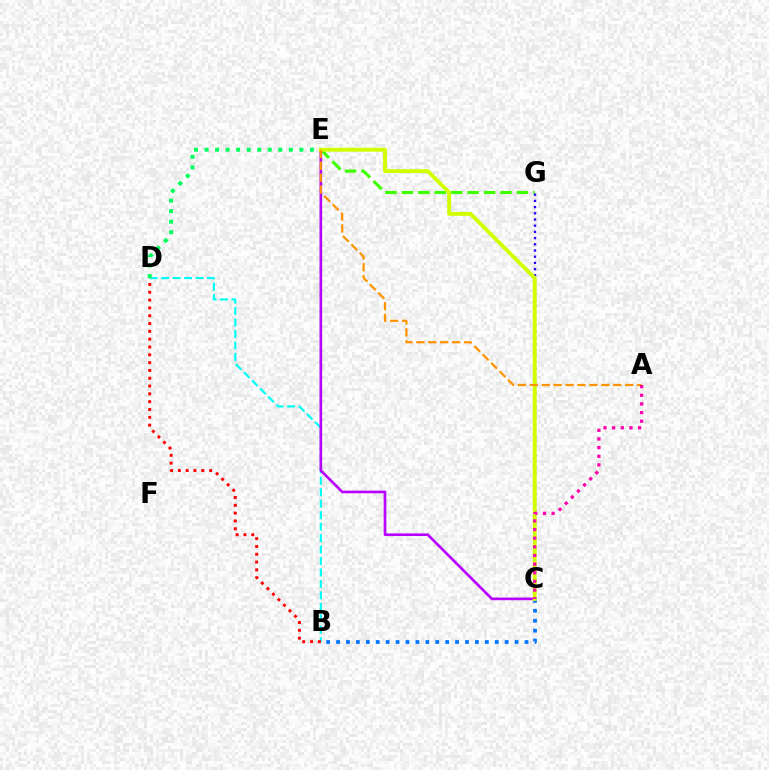{('B', 'D'): [{'color': '#00fff6', 'line_style': 'dashed', 'thickness': 1.56}, {'color': '#ff0000', 'line_style': 'dotted', 'thickness': 2.12}], ('E', 'G'): [{'color': '#3dff00', 'line_style': 'dashed', 'thickness': 2.23}], ('B', 'C'): [{'color': '#0074ff', 'line_style': 'dotted', 'thickness': 2.7}], ('C', 'E'): [{'color': '#b900ff', 'line_style': 'solid', 'thickness': 1.91}, {'color': '#d1ff00', 'line_style': 'solid', 'thickness': 2.82}], ('C', 'G'): [{'color': '#2500ff', 'line_style': 'dotted', 'thickness': 1.69}], ('D', 'E'): [{'color': '#00ff5c', 'line_style': 'dotted', 'thickness': 2.86}], ('A', 'E'): [{'color': '#ff9400', 'line_style': 'dashed', 'thickness': 1.62}], ('A', 'C'): [{'color': '#ff00ac', 'line_style': 'dotted', 'thickness': 2.35}]}